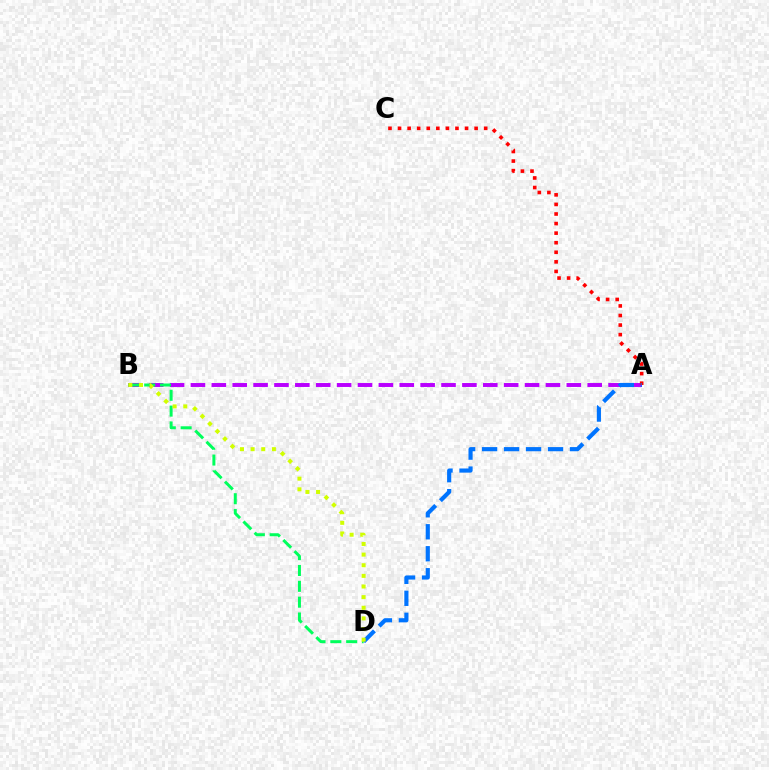{('A', 'B'): [{'color': '#b900ff', 'line_style': 'dashed', 'thickness': 2.84}], ('A', 'C'): [{'color': '#ff0000', 'line_style': 'dotted', 'thickness': 2.6}], ('A', 'D'): [{'color': '#0074ff', 'line_style': 'dashed', 'thickness': 2.99}], ('B', 'D'): [{'color': '#00ff5c', 'line_style': 'dashed', 'thickness': 2.15}, {'color': '#d1ff00', 'line_style': 'dotted', 'thickness': 2.89}]}